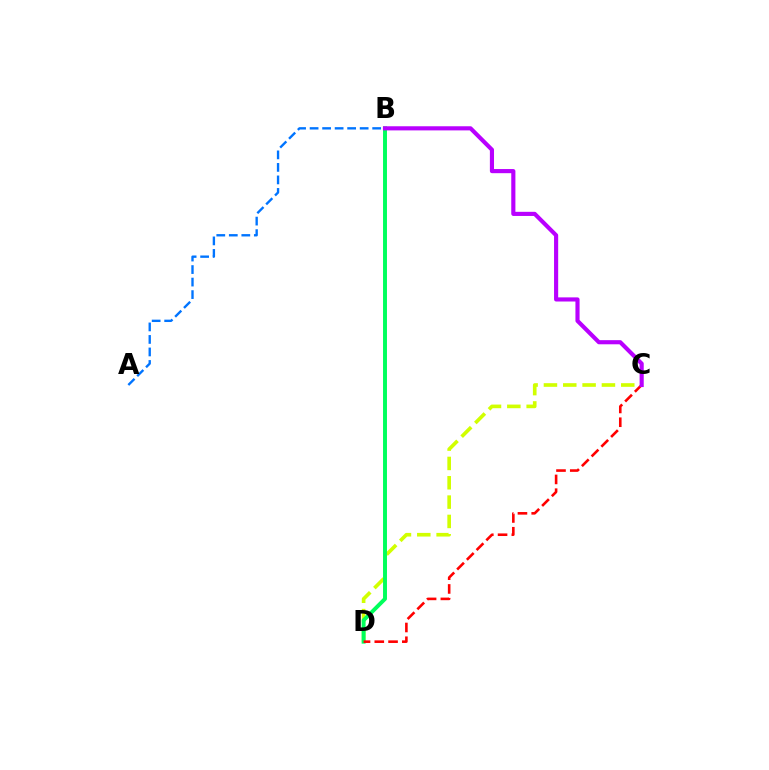{('C', 'D'): [{'color': '#d1ff00', 'line_style': 'dashed', 'thickness': 2.63}, {'color': '#ff0000', 'line_style': 'dashed', 'thickness': 1.87}], ('B', 'D'): [{'color': '#00ff5c', 'line_style': 'solid', 'thickness': 2.83}], ('A', 'B'): [{'color': '#0074ff', 'line_style': 'dashed', 'thickness': 1.7}], ('B', 'C'): [{'color': '#b900ff', 'line_style': 'solid', 'thickness': 2.98}]}